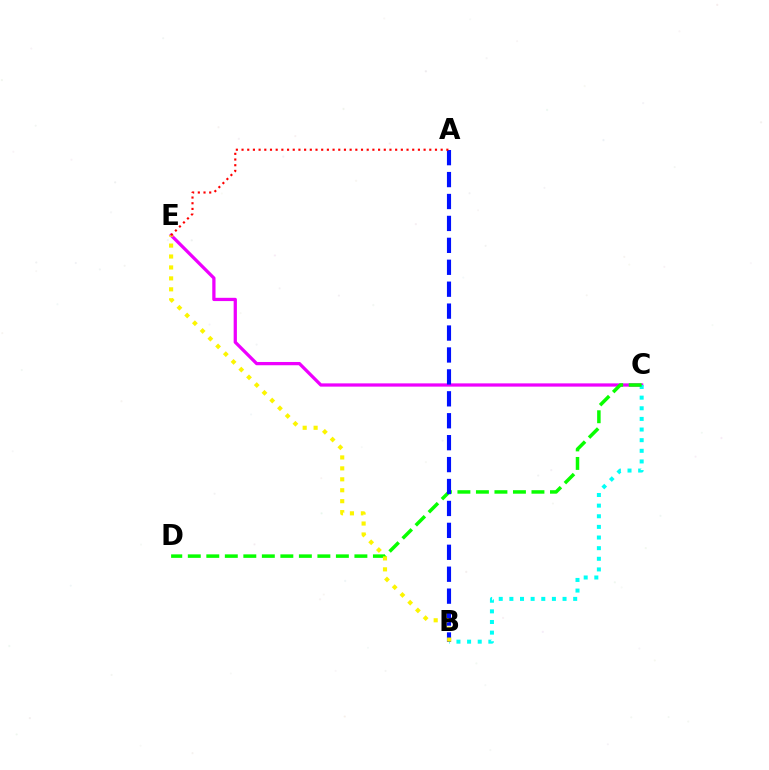{('C', 'E'): [{'color': '#ee00ff', 'line_style': 'solid', 'thickness': 2.35}], ('B', 'C'): [{'color': '#00fff6', 'line_style': 'dotted', 'thickness': 2.89}], ('C', 'D'): [{'color': '#08ff00', 'line_style': 'dashed', 'thickness': 2.51}], ('A', 'B'): [{'color': '#0010ff', 'line_style': 'dashed', 'thickness': 2.98}], ('B', 'E'): [{'color': '#fcf500', 'line_style': 'dotted', 'thickness': 2.97}], ('A', 'E'): [{'color': '#ff0000', 'line_style': 'dotted', 'thickness': 1.55}]}